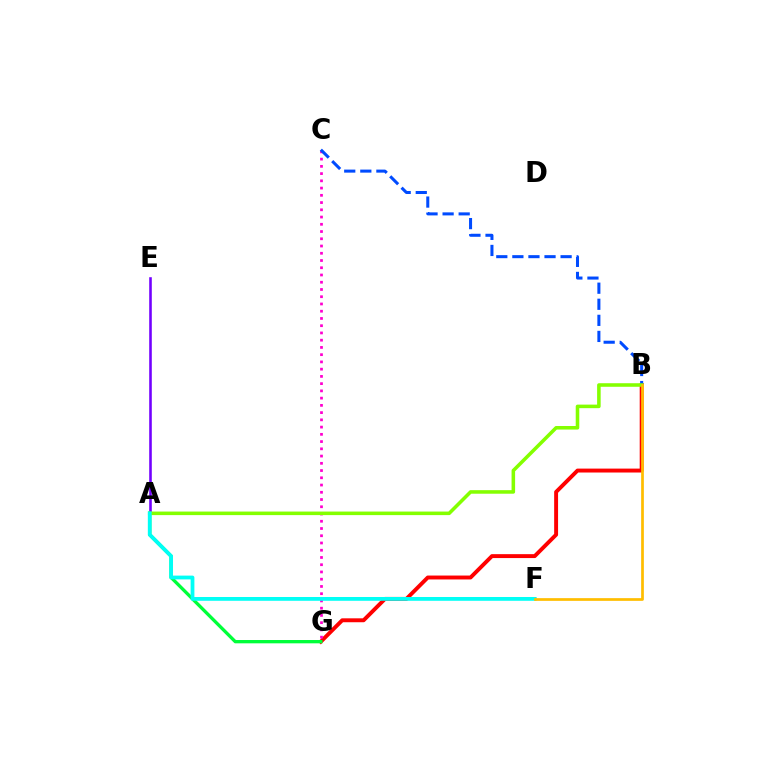{('B', 'G'): [{'color': '#ff0000', 'line_style': 'solid', 'thickness': 2.82}], ('C', 'G'): [{'color': '#ff00cf', 'line_style': 'dotted', 'thickness': 1.97}], ('B', 'C'): [{'color': '#004bff', 'line_style': 'dashed', 'thickness': 2.18}], ('A', 'E'): [{'color': '#7200ff', 'line_style': 'solid', 'thickness': 1.86}], ('A', 'G'): [{'color': '#00ff39', 'line_style': 'solid', 'thickness': 2.38}], ('A', 'B'): [{'color': '#84ff00', 'line_style': 'solid', 'thickness': 2.56}], ('A', 'F'): [{'color': '#00fff6', 'line_style': 'solid', 'thickness': 2.73}], ('B', 'F'): [{'color': '#ffbd00', 'line_style': 'solid', 'thickness': 1.96}]}